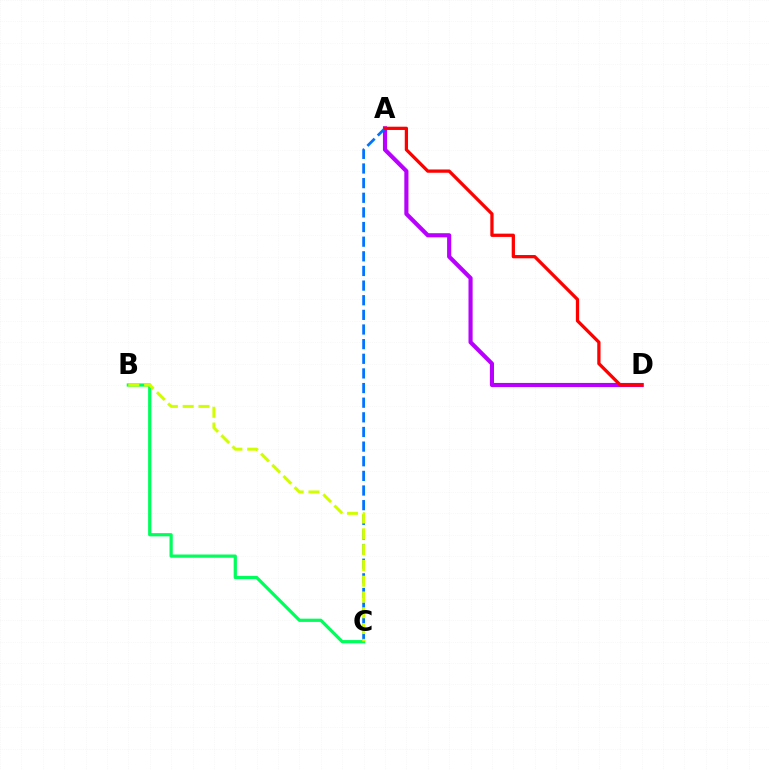{('A', 'D'): [{'color': '#b900ff', 'line_style': 'solid', 'thickness': 2.97}, {'color': '#ff0000', 'line_style': 'solid', 'thickness': 2.35}], ('B', 'C'): [{'color': '#00ff5c', 'line_style': 'solid', 'thickness': 2.32}, {'color': '#d1ff00', 'line_style': 'dashed', 'thickness': 2.15}], ('A', 'C'): [{'color': '#0074ff', 'line_style': 'dashed', 'thickness': 1.99}]}